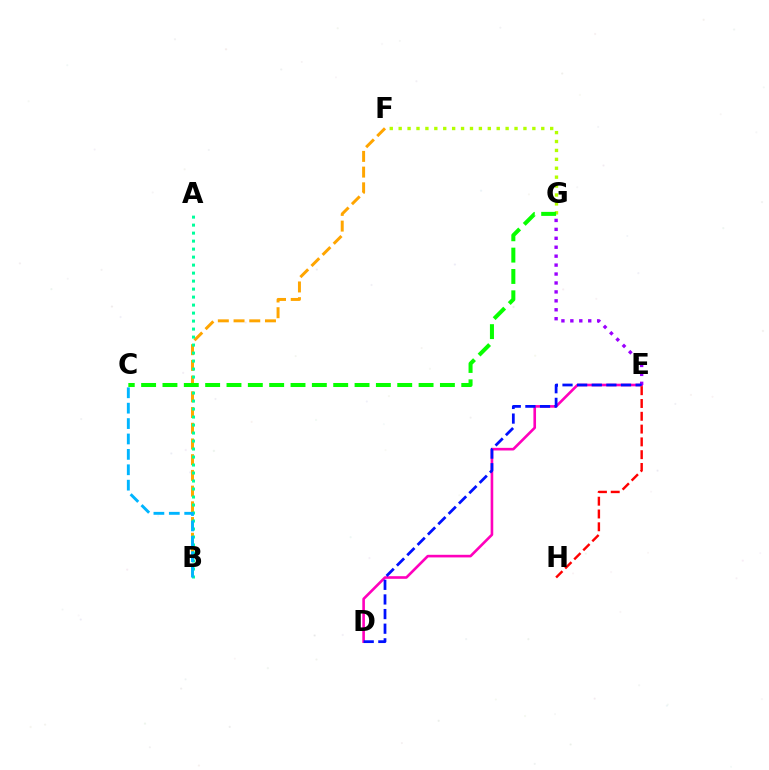{('B', 'F'): [{'color': '#ffa500', 'line_style': 'dashed', 'thickness': 2.13}], ('D', 'E'): [{'color': '#ff00bd', 'line_style': 'solid', 'thickness': 1.89}, {'color': '#0010ff', 'line_style': 'dashed', 'thickness': 1.99}], ('F', 'G'): [{'color': '#b3ff00', 'line_style': 'dotted', 'thickness': 2.42}], ('A', 'B'): [{'color': '#00ff9d', 'line_style': 'dotted', 'thickness': 2.17}], ('B', 'C'): [{'color': '#00b5ff', 'line_style': 'dashed', 'thickness': 2.09}], ('E', 'G'): [{'color': '#9b00ff', 'line_style': 'dotted', 'thickness': 2.43}], ('E', 'H'): [{'color': '#ff0000', 'line_style': 'dashed', 'thickness': 1.74}], ('C', 'G'): [{'color': '#08ff00', 'line_style': 'dashed', 'thickness': 2.9}]}